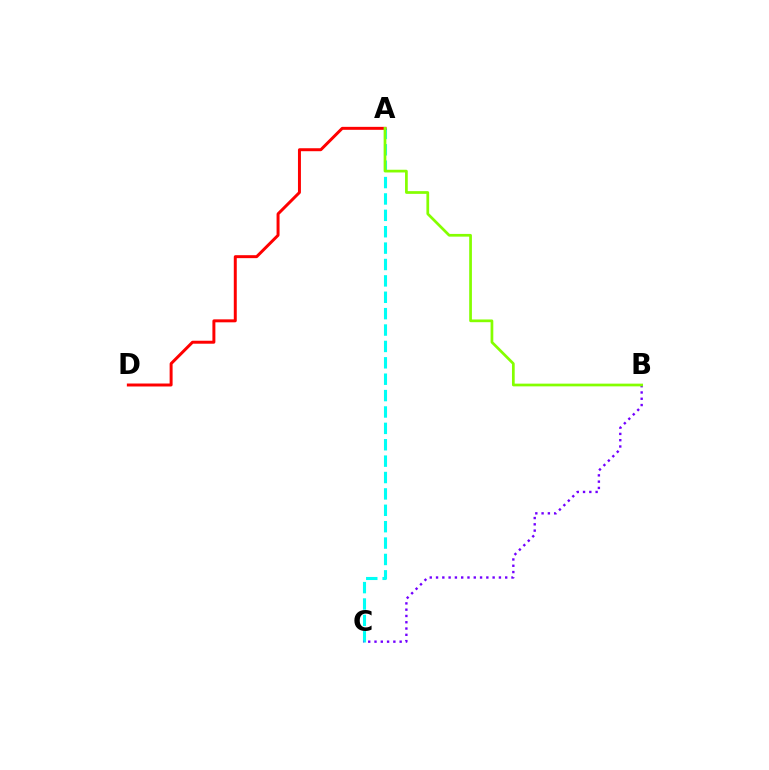{('A', 'C'): [{'color': '#00fff6', 'line_style': 'dashed', 'thickness': 2.23}], ('A', 'D'): [{'color': '#ff0000', 'line_style': 'solid', 'thickness': 2.14}], ('B', 'C'): [{'color': '#7200ff', 'line_style': 'dotted', 'thickness': 1.71}], ('A', 'B'): [{'color': '#84ff00', 'line_style': 'solid', 'thickness': 1.96}]}